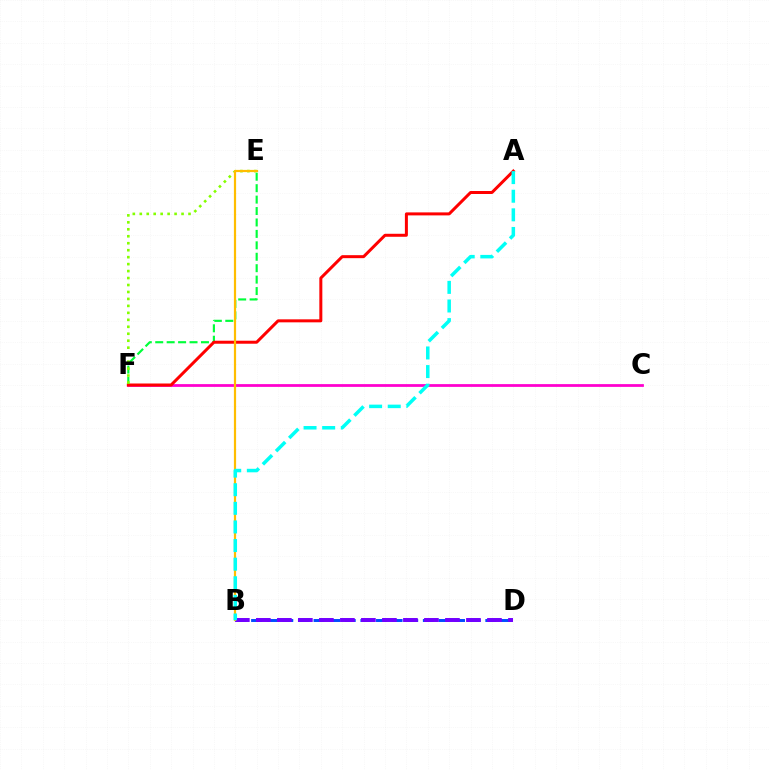{('E', 'F'): [{'color': '#00ff39', 'line_style': 'dashed', 'thickness': 1.55}, {'color': '#84ff00', 'line_style': 'dotted', 'thickness': 1.89}], ('B', 'D'): [{'color': '#004bff', 'line_style': 'dashed', 'thickness': 2.12}, {'color': '#7200ff', 'line_style': 'dashed', 'thickness': 2.85}], ('C', 'F'): [{'color': '#ff00cf', 'line_style': 'solid', 'thickness': 1.99}], ('A', 'F'): [{'color': '#ff0000', 'line_style': 'solid', 'thickness': 2.16}], ('B', 'E'): [{'color': '#ffbd00', 'line_style': 'solid', 'thickness': 1.59}], ('A', 'B'): [{'color': '#00fff6', 'line_style': 'dashed', 'thickness': 2.53}]}